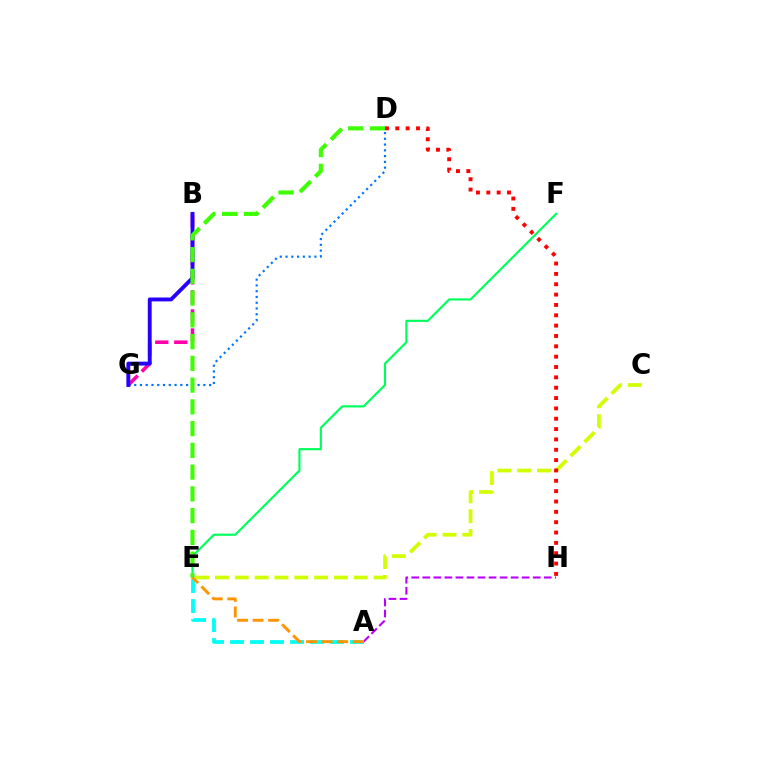{('A', 'H'): [{'color': '#b900ff', 'line_style': 'dashed', 'thickness': 1.5}], ('E', 'F'): [{'color': '#00ff5c', 'line_style': 'solid', 'thickness': 1.55}], ('B', 'G'): [{'color': '#ff00ac', 'line_style': 'dashed', 'thickness': 2.58}, {'color': '#2500ff', 'line_style': 'solid', 'thickness': 2.8}], ('A', 'E'): [{'color': '#00fff6', 'line_style': 'dashed', 'thickness': 2.72}, {'color': '#ff9400', 'line_style': 'dashed', 'thickness': 2.11}], ('C', 'E'): [{'color': '#d1ff00', 'line_style': 'dashed', 'thickness': 2.69}], ('D', 'G'): [{'color': '#0074ff', 'line_style': 'dotted', 'thickness': 1.57}], ('D', 'H'): [{'color': '#ff0000', 'line_style': 'dotted', 'thickness': 2.81}], ('D', 'E'): [{'color': '#3dff00', 'line_style': 'dashed', 'thickness': 2.96}]}